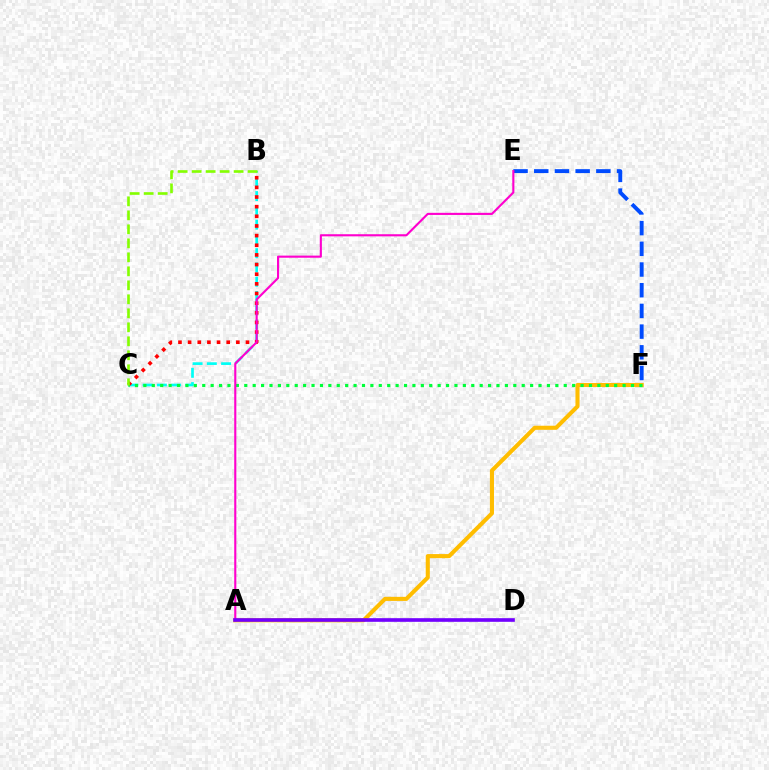{('A', 'F'): [{'color': '#ffbd00', 'line_style': 'solid', 'thickness': 2.93}], ('B', 'C'): [{'color': '#00fff6', 'line_style': 'dashed', 'thickness': 1.94}, {'color': '#ff0000', 'line_style': 'dotted', 'thickness': 2.62}, {'color': '#84ff00', 'line_style': 'dashed', 'thickness': 1.9}], ('E', 'F'): [{'color': '#004bff', 'line_style': 'dashed', 'thickness': 2.81}], ('C', 'F'): [{'color': '#00ff39', 'line_style': 'dotted', 'thickness': 2.28}], ('A', 'E'): [{'color': '#ff00cf', 'line_style': 'solid', 'thickness': 1.52}], ('A', 'D'): [{'color': '#7200ff', 'line_style': 'solid', 'thickness': 2.62}]}